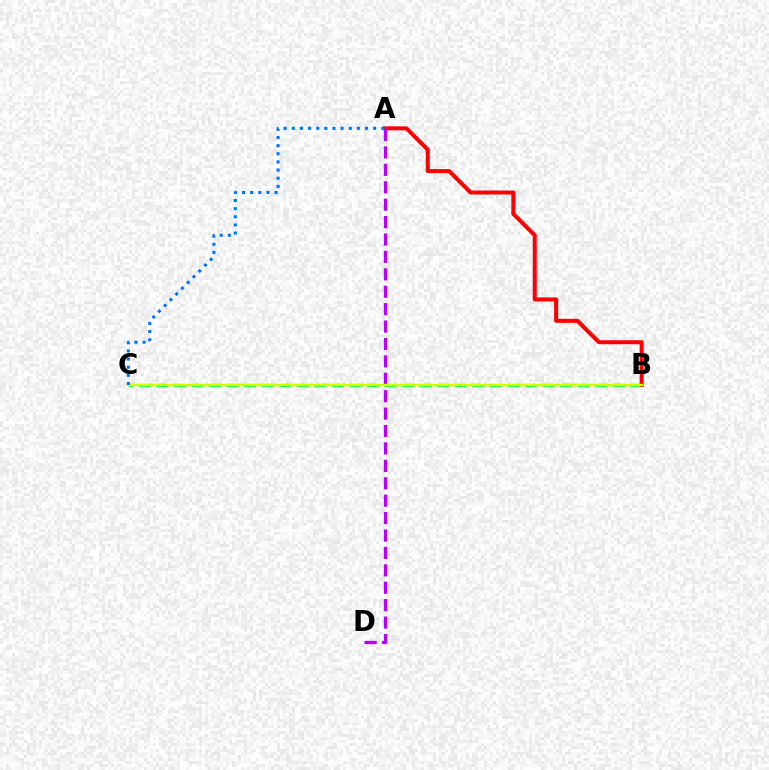{('B', 'C'): [{'color': '#00ff5c', 'line_style': 'dashed', 'thickness': 2.39}, {'color': '#d1ff00', 'line_style': 'solid', 'thickness': 1.74}], ('A', 'B'): [{'color': '#ff0000', 'line_style': 'solid', 'thickness': 2.89}], ('A', 'D'): [{'color': '#b900ff', 'line_style': 'dashed', 'thickness': 2.37}], ('A', 'C'): [{'color': '#0074ff', 'line_style': 'dotted', 'thickness': 2.21}]}